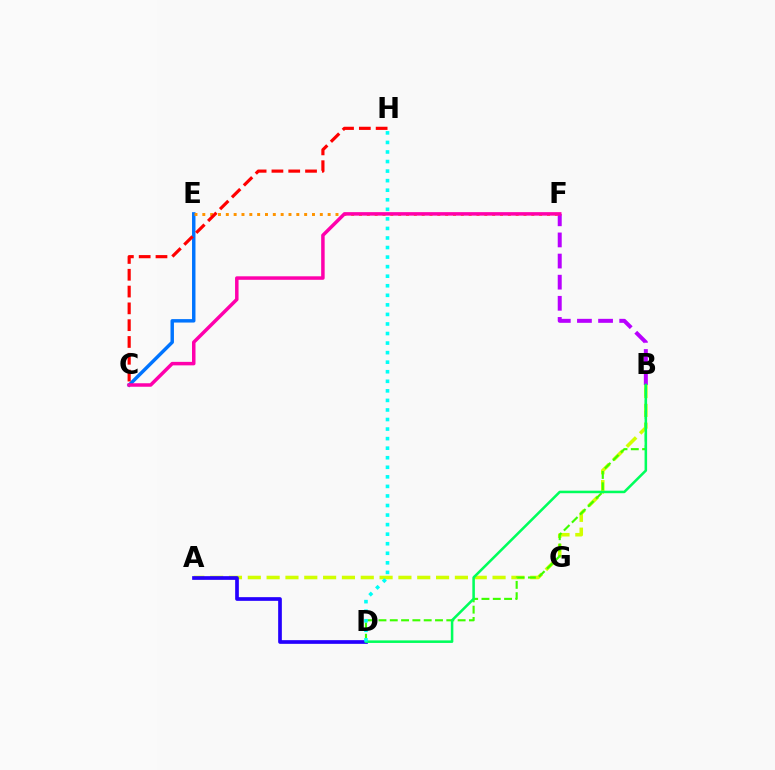{('A', 'B'): [{'color': '#d1ff00', 'line_style': 'dashed', 'thickness': 2.56}], ('B', 'F'): [{'color': '#b900ff', 'line_style': 'dashed', 'thickness': 2.87}], ('B', 'D'): [{'color': '#3dff00', 'line_style': 'dashed', 'thickness': 1.54}, {'color': '#00ff5c', 'line_style': 'solid', 'thickness': 1.83}], ('C', 'E'): [{'color': '#0074ff', 'line_style': 'solid', 'thickness': 2.48}], ('A', 'D'): [{'color': '#2500ff', 'line_style': 'solid', 'thickness': 2.66}], ('E', 'F'): [{'color': '#ff9400', 'line_style': 'dotted', 'thickness': 2.13}], ('C', 'F'): [{'color': '#ff00ac', 'line_style': 'solid', 'thickness': 2.51}], ('C', 'H'): [{'color': '#ff0000', 'line_style': 'dashed', 'thickness': 2.28}], ('D', 'H'): [{'color': '#00fff6', 'line_style': 'dotted', 'thickness': 2.6}]}